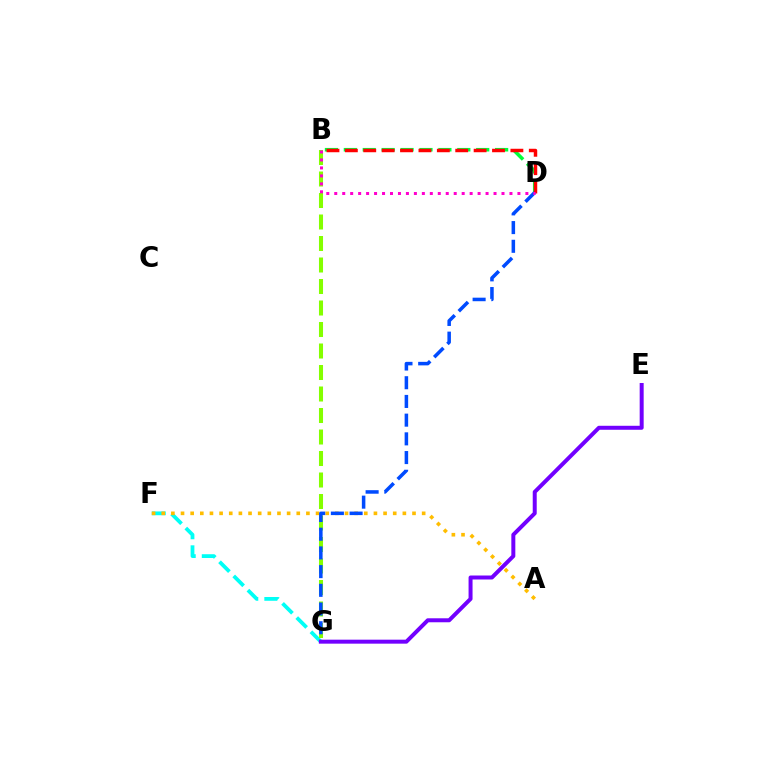{('F', 'G'): [{'color': '#00fff6', 'line_style': 'dashed', 'thickness': 2.73}], ('B', 'D'): [{'color': '#00ff39', 'line_style': 'dashed', 'thickness': 2.57}, {'color': '#ff0000', 'line_style': 'dashed', 'thickness': 2.5}, {'color': '#ff00cf', 'line_style': 'dotted', 'thickness': 2.16}], ('A', 'F'): [{'color': '#ffbd00', 'line_style': 'dotted', 'thickness': 2.62}], ('B', 'G'): [{'color': '#84ff00', 'line_style': 'dashed', 'thickness': 2.92}], ('D', 'G'): [{'color': '#004bff', 'line_style': 'dashed', 'thickness': 2.54}], ('E', 'G'): [{'color': '#7200ff', 'line_style': 'solid', 'thickness': 2.87}]}